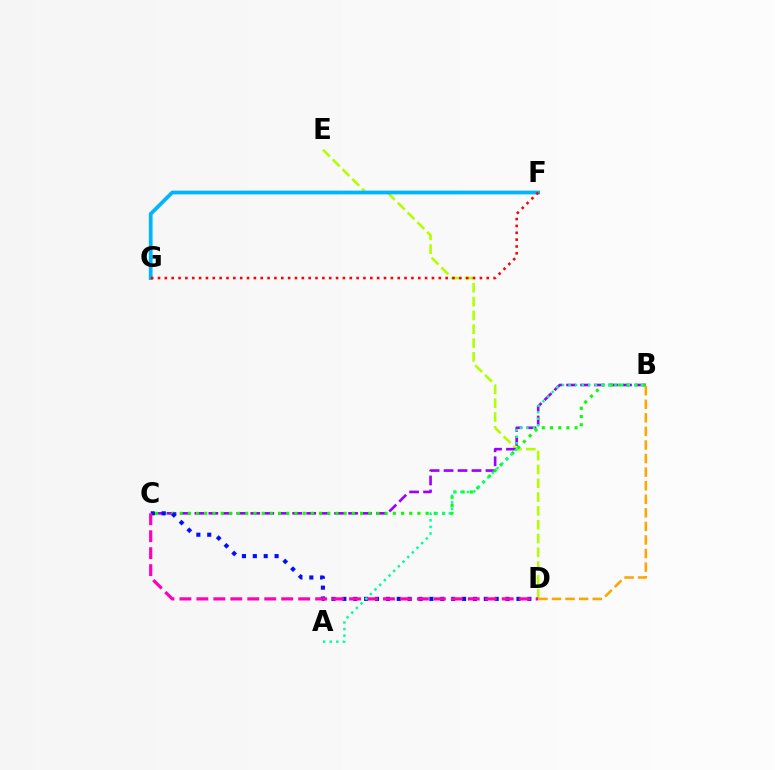{('D', 'E'): [{'color': '#b3ff00', 'line_style': 'dashed', 'thickness': 1.88}], ('B', 'C'): [{'color': '#9b00ff', 'line_style': 'dashed', 'thickness': 1.9}, {'color': '#08ff00', 'line_style': 'dotted', 'thickness': 2.23}], ('F', 'G'): [{'color': '#00b5ff', 'line_style': 'solid', 'thickness': 2.7}, {'color': '#ff0000', 'line_style': 'dotted', 'thickness': 1.86}], ('C', 'D'): [{'color': '#0010ff', 'line_style': 'dotted', 'thickness': 2.96}, {'color': '#ff00bd', 'line_style': 'dashed', 'thickness': 2.3}], ('B', 'D'): [{'color': '#ffa500', 'line_style': 'dashed', 'thickness': 1.84}], ('A', 'B'): [{'color': '#00ff9d', 'line_style': 'dotted', 'thickness': 1.79}]}